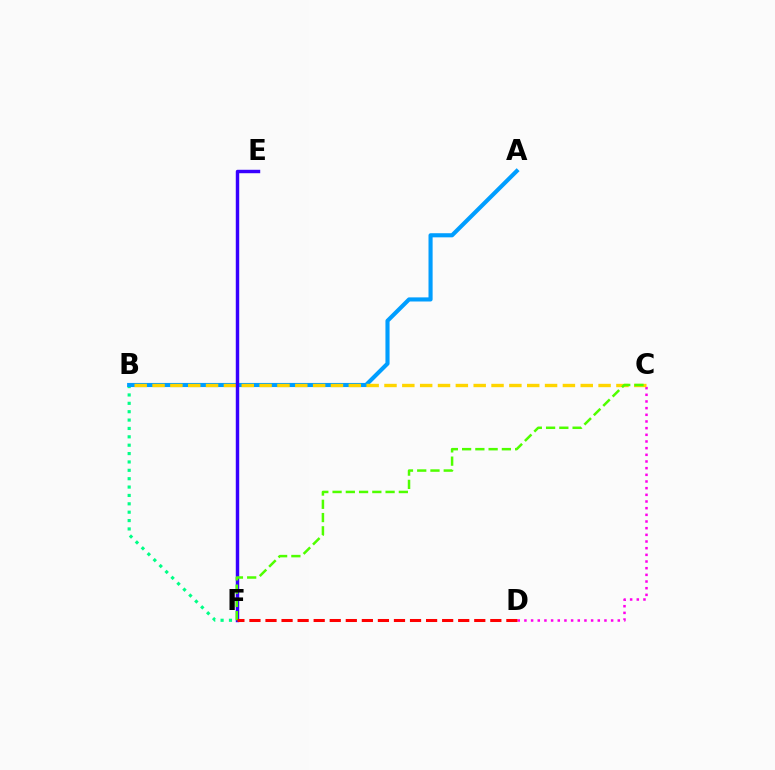{('B', 'F'): [{'color': '#00ff86', 'line_style': 'dotted', 'thickness': 2.28}], ('C', 'D'): [{'color': '#ff00ed', 'line_style': 'dotted', 'thickness': 1.81}], ('A', 'B'): [{'color': '#009eff', 'line_style': 'solid', 'thickness': 2.96}], ('B', 'C'): [{'color': '#ffd500', 'line_style': 'dashed', 'thickness': 2.42}], ('E', 'F'): [{'color': '#3700ff', 'line_style': 'solid', 'thickness': 2.47}], ('C', 'F'): [{'color': '#4fff00', 'line_style': 'dashed', 'thickness': 1.8}], ('D', 'F'): [{'color': '#ff0000', 'line_style': 'dashed', 'thickness': 2.18}]}